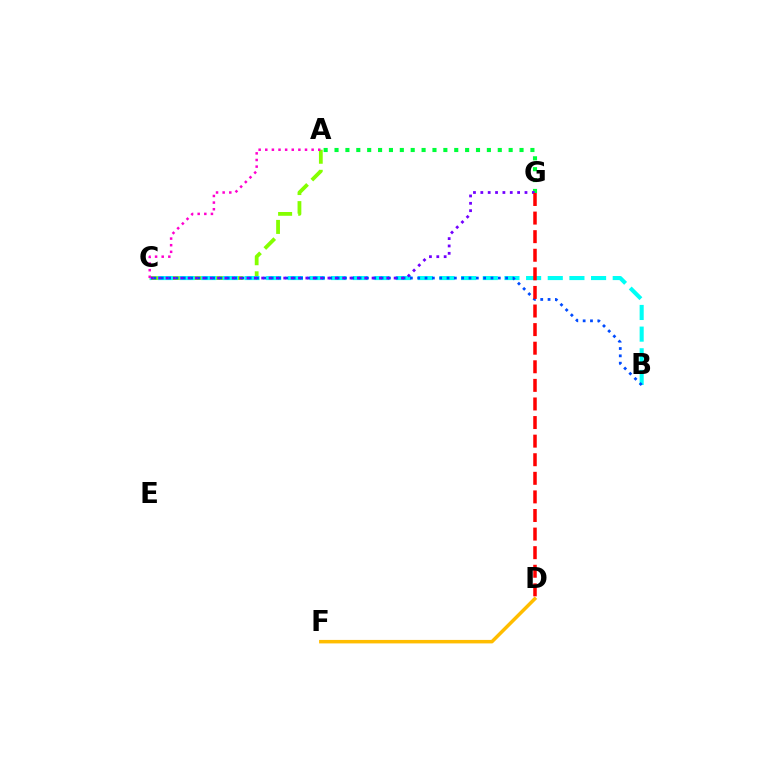{('D', 'F'): [{'color': '#ffbd00', 'line_style': 'solid', 'thickness': 2.51}], ('A', 'C'): [{'color': '#84ff00', 'line_style': 'dashed', 'thickness': 2.73}, {'color': '#ff00cf', 'line_style': 'dotted', 'thickness': 1.8}], ('B', 'C'): [{'color': '#00fff6', 'line_style': 'dashed', 'thickness': 2.94}, {'color': '#004bff', 'line_style': 'dotted', 'thickness': 1.99}], ('A', 'G'): [{'color': '#00ff39', 'line_style': 'dotted', 'thickness': 2.96}], ('C', 'G'): [{'color': '#7200ff', 'line_style': 'dotted', 'thickness': 2.0}], ('D', 'G'): [{'color': '#ff0000', 'line_style': 'dashed', 'thickness': 2.53}]}